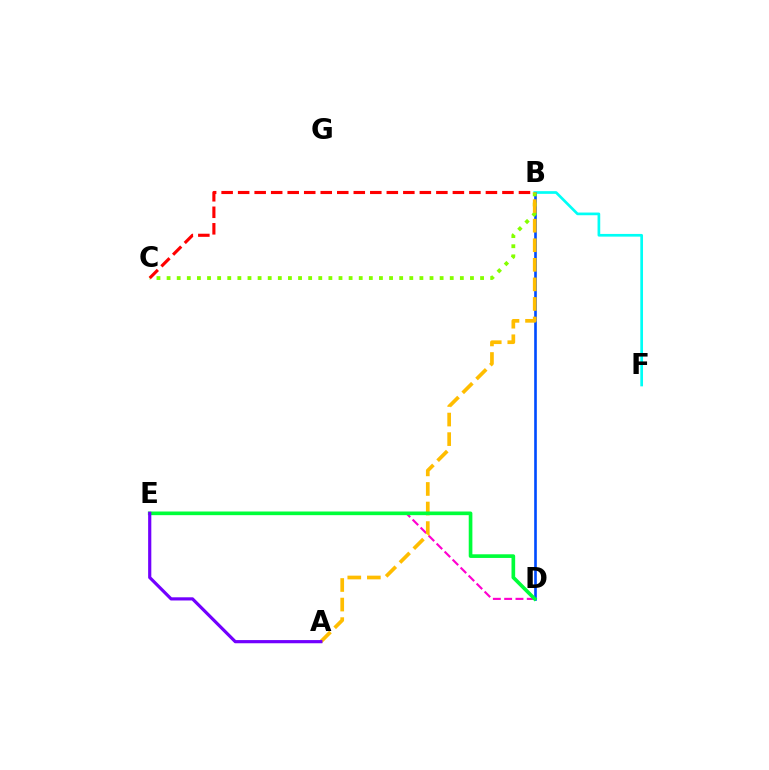{('D', 'E'): [{'color': '#ff00cf', 'line_style': 'dashed', 'thickness': 1.54}, {'color': '#00ff39', 'line_style': 'solid', 'thickness': 2.63}], ('B', 'F'): [{'color': '#00fff6', 'line_style': 'solid', 'thickness': 1.94}], ('B', 'D'): [{'color': '#004bff', 'line_style': 'solid', 'thickness': 1.9}], ('B', 'C'): [{'color': '#84ff00', 'line_style': 'dotted', 'thickness': 2.75}, {'color': '#ff0000', 'line_style': 'dashed', 'thickness': 2.24}], ('A', 'B'): [{'color': '#ffbd00', 'line_style': 'dashed', 'thickness': 2.66}], ('A', 'E'): [{'color': '#7200ff', 'line_style': 'solid', 'thickness': 2.29}]}